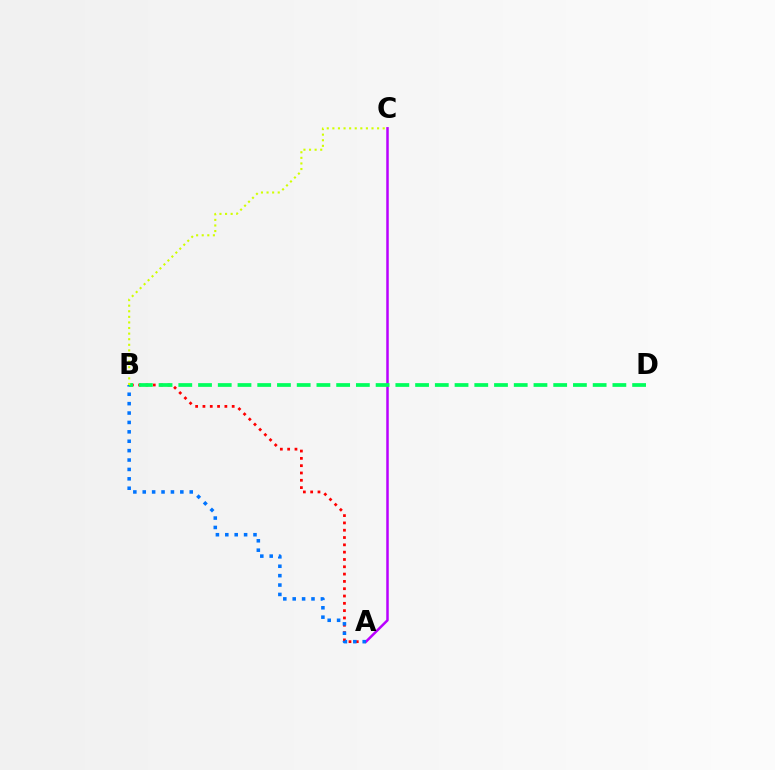{('A', 'C'): [{'color': '#b900ff', 'line_style': 'solid', 'thickness': 1.8}], ('A', 'B'): [{'color': '#ff0000', 'line_style': 'dotted', 'thickness': 1.99}, {'color': '#0074ff', 'line_style': 'dotted', 'thickness': 2.55}], ('B', 'D'): [{'color': '#00ff5c', 'line_style': 'dashed', 'thickness': 2.68}], ('B', 'C'): [{'color': '#d1ff00', 'line_style': 'dotted', 'thickness': 1.52}]}